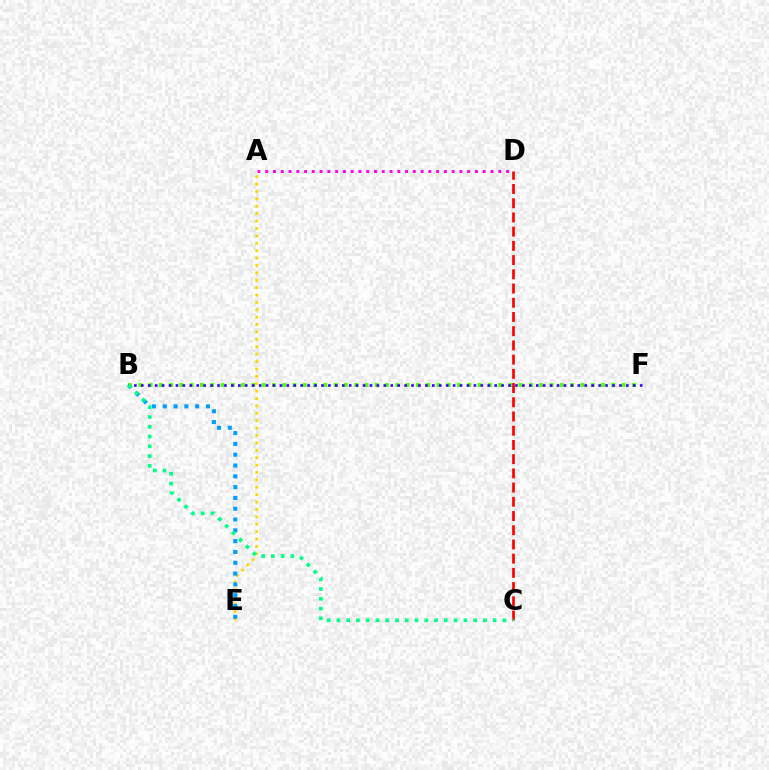{('A', 'E'): [{'color': '#ffd500', 'line_style': 'dotted', 'thickness': 2.01}], ('B', 'E'): [{'color': '#009eff', 'line_style': 'dotted', 'thickness': 2.94}], ('B', 'F'): [{'color': '#4fff00', 'line_style': 'dotted', 'thickness': 2.79}, {'color': '#3700ff', 'line_style': 'dotted', 'thickness': 1.88}], ('C', 'D'): [{'color': '#ff0000', 'line_style': 'dashed', 'thickness': 1.93}], ('B', 'C'): [{'color': '#00ff86', 'line_style': 'dotted', 'thickness': 2.65}], ('A', 'D'): [{'color': '#ff00ed', 'line_style': 'dotted', 'thickness': 2.11}]}